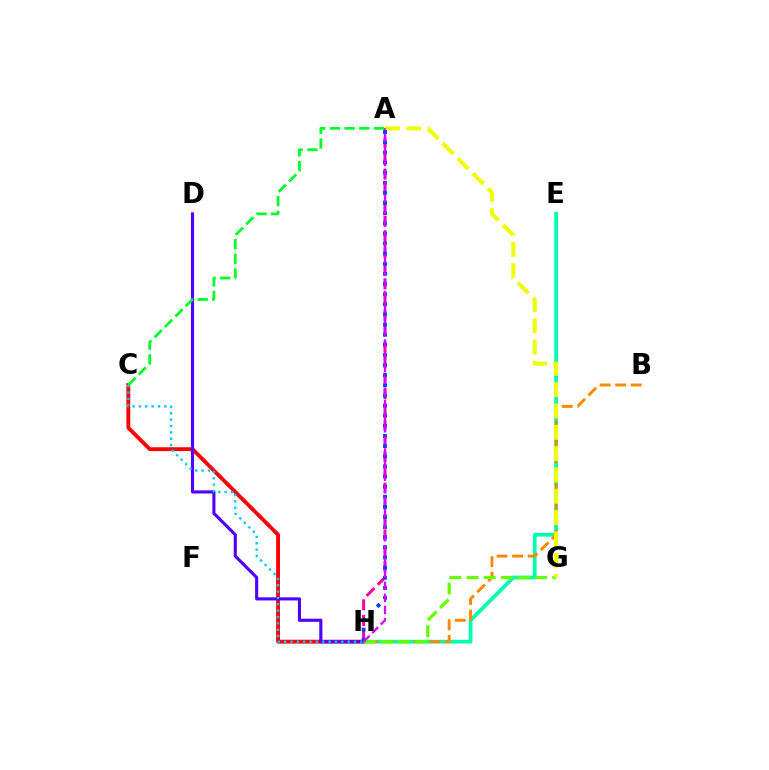{('C', 'H'): [{'color': '#ff0000', 'line_style': 'solid', 'thickness': 2.76}, {'color': '#00c7ff', 'line_style': 'dotted', 'thickness': 1.73}], ('E', 'H'): [{'color': '#00ffaf', 'line_style': 'solid', 'thickness': 2.7}], ('B', 'H'): [{'color': '#ff8800', 'line_style': 'dashed', 'thickness': 2.12}], ('D', 'H'): [{'color': '#4f00ff', 'line_style': 'solid', 'thickness': 2.24}], ('G', 'H'): [{'color': '#66ff00', 'line_style': 'dashed', 'thickness': 2.33}], ('A', 'H'): [{'color': '#ff00a0', 'line_style': 'dashed', 'thickness': 2.13}, {'color': '#003fff', 'line_style': 'dotted', 'thickness': 2.75}, {'color': '#d600ff', 'line_style': 'dashed', 'thickness': 1.65}], ('A', 'G'): [{'color': '#eeff00', 'line_style': 'dashed', 'thickness': 2.9}], ('A', 'C'): [{'color': '#00ff27', 'line_style': 'dashed', 'thickness': 1.99}]}